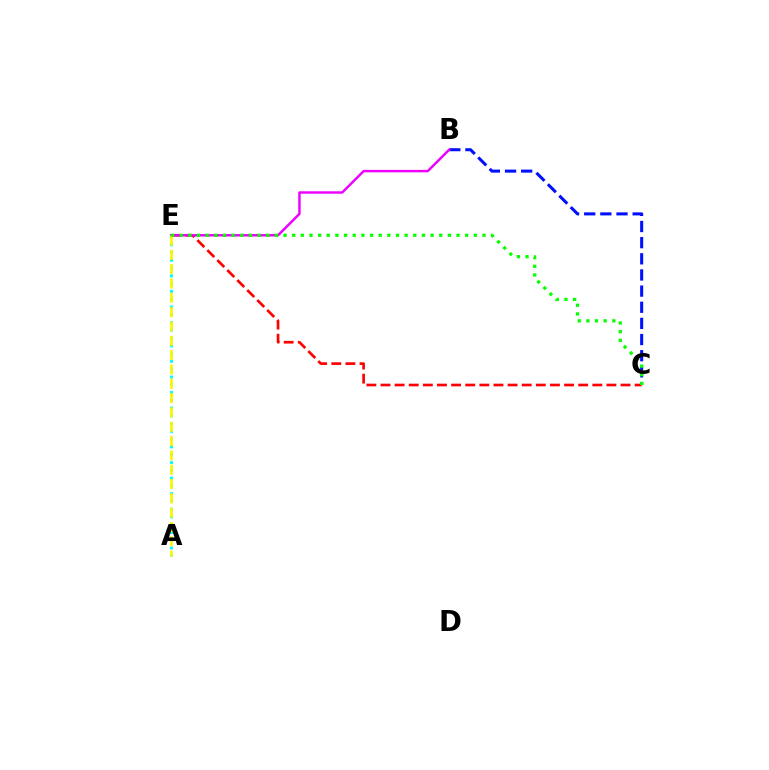{('B', 'C'): [{'color': '#0010ff', 'line_style': 'dashed', 'thickness': 2.19}], ('A', 'E'): [{'color': '#00fff6', 'line_style': 'dotted', 'thickness': 2.11}, {'color': '#fcf500', 'line_style': 'dashed', 'thickness': 1.95}], ('C', 'E'): [{'color': '#ff0000', 'line_style': 'dashed', 'thickness': 1.92}, {'color': '#08ff00', 'line_style': 'dotted', 'thickness': 2.35}], ('B', 'E'): [{'color': '#ee00ff', 'line_style': 'solid', 'thickness': 1.76}]}